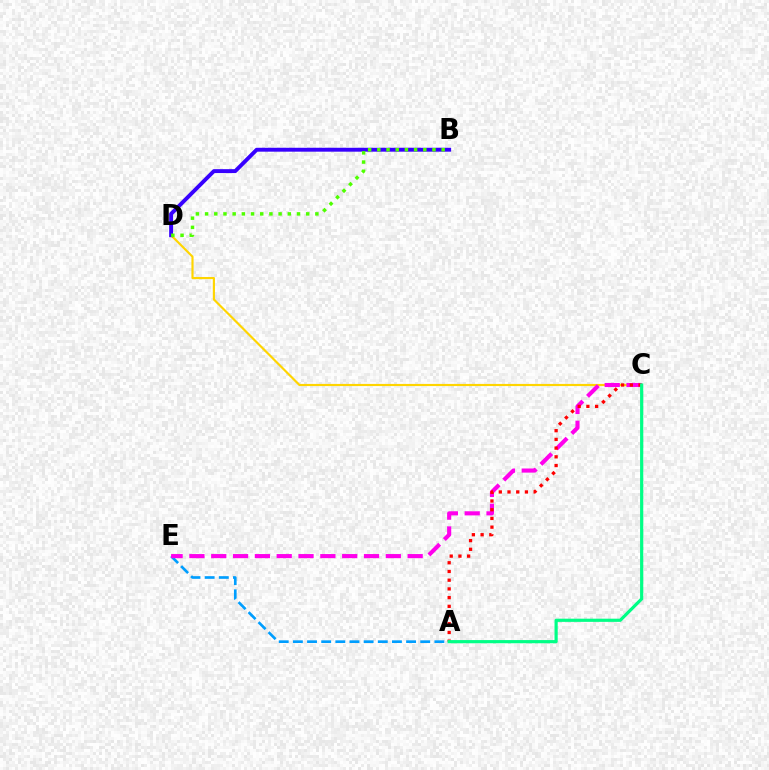{('A', 'E'): [{'color': '#009eff', 'line_style': 'dashed', 'thickness': 1.92}], ('C', 'D'): [{'color': '#ffd500', 'line_style': 'solid', 'thickness': 1.55}], ('C', 'E'): [{'color': '#ff00ed', 'line_style': 'dashed', 'thickness': 2.96}], ('A', 'C'): [{'color': '#ff0000', 'line_style': 'dotted', 'thickness': 2.37}, {'color': '#00ff86', 'line_style': 'solid', 'thickness': 2.29}], ('B', 'D'): [{'color': '#3700ff', 'line_style': 'solid', 'thickness': 2.81}, {'color': '#4fff00', 'line_style': 'dotted', 'thickness': 2.5}]}